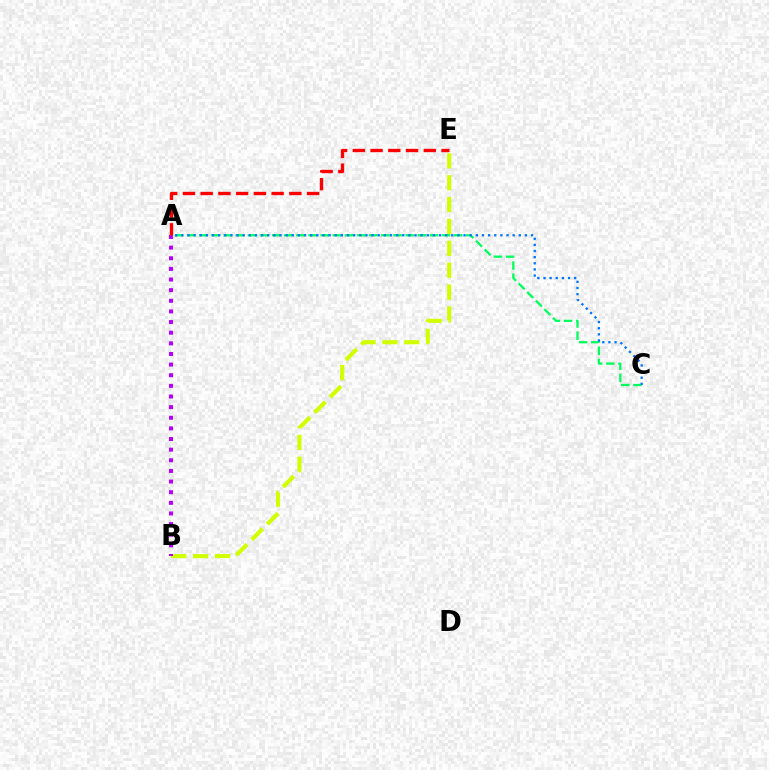{('B', 'E'): [{'color': '#d1ff00', 'line_style': 'dashed', 'thickness': 2.97}], ('A', 'B'): [{'color': '#b900ff', 'line_style': 'dotted', 'thickness': 2.89}], ('A', 'C'): [{'color': '#00ff5c', 'line_style': 'dashed', 'thickness': 1.65}, {'color': '#0074ff', 'line_style': 'dotted', 'thickness': 1.67}], ('A', 'E'): [{'color': '#ff0000', 'line_style': 'dashed', 'thickness': 2.41}]}